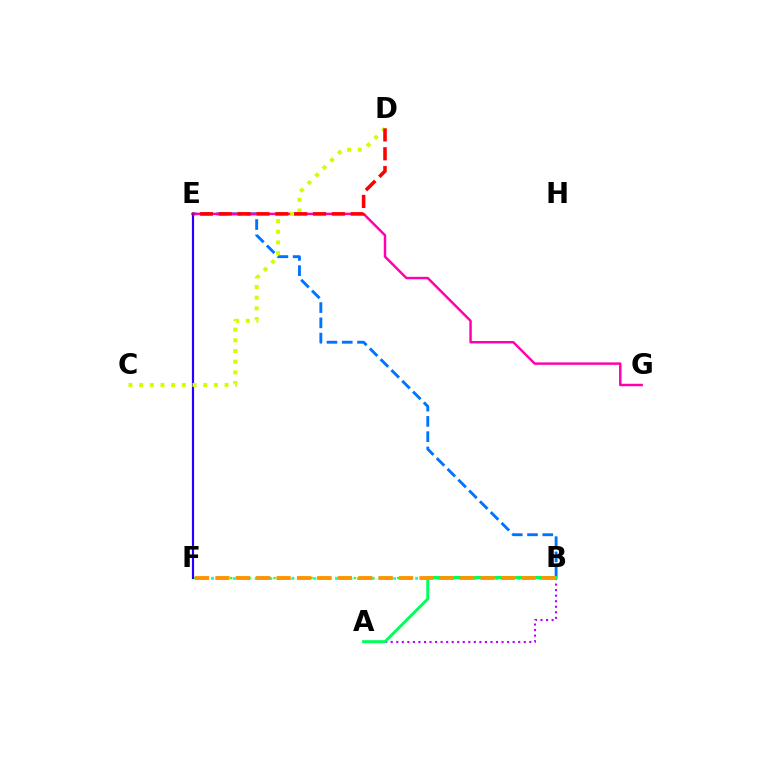{('B', 'F'): [{'color': '#3dff00', 'line_style': 'dotted', 'thickness': 1.68}, {'color': '#00fff6', 'line_style': 'dotted', 'thickness': 1.98}, {'color': '#ff9400', 'line_style': 'dashed', 'thickness': 2.77}], ('B', 'E'): [{'color': '#0074ff', 'line_style': 'dashed', 'thickness': 2.07}], ('A', 'B'): [{'color': '#b900ff', 'line_style': 'dotted', 'thickness': 1.51}, {'color': '#00ff5c', 'line_style': 'solid', 'thickness': 2.14}], ('E', 'G'): [{'color': '#ff00ac', 'line_style': 'solid', 'thickness': 1.77}], ('E', 'F'): [{'color': '#2500ff', 'line_style': 'solid', 'thickness': 1.56}], ('C', 'D'): [{'color': '#d1ff00', 'line_style': 'dotted', 'thickness': 2.9}], ('D', 'E'): [{'color': '#ff0000', 'line_style': 'dashed', 'thickness': 2.56}]}